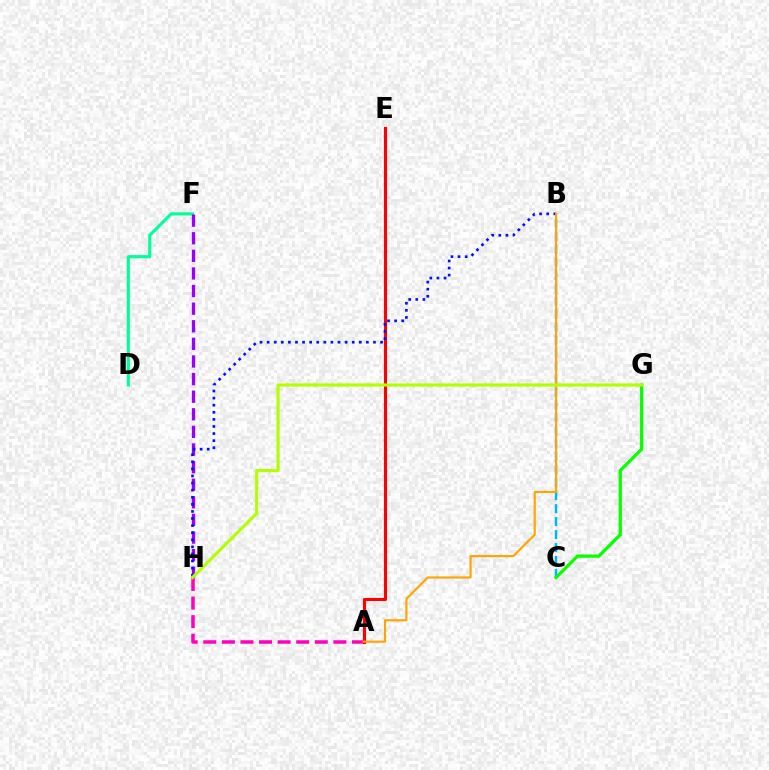{('A', 'H'): [{'color': '#ff00bd', 'line_style': 'dashed', 'thickness': 2.52}], ('A', 'E'): [{'color': '#ff0000', 'line_style': 'solid', 'thickness': 2.25}], ('D', 'F'): [{'color': '#00ff9d', 'line_style': 'solid', 'thickness': 2.26}], ('F', 'H'): [{'color': '#9b00ff', 'line_style': 'dashed', 'thickness': 2.39}], ('B', 'C'): [{'color': '#00b5ff', 'line_style': 'dashed', 'thickness': 1.76}], ('B', 'H'): [{'color': '#0010ff', 'line_style': 'dotted', 'thickness': 1.93}], ('A', 'B'): [{'color': '#ffa500', 'line_style': 'solid', 'thickness': 1.55}], ('C', 'G'): [{'color': '#08ff00', 'line_style': 'solid', 'thickness': 2.34}], ('G', 'H'): [{'color': '#b3ff00', 'line_style': 'solid', 'thickness': 2.27}]}